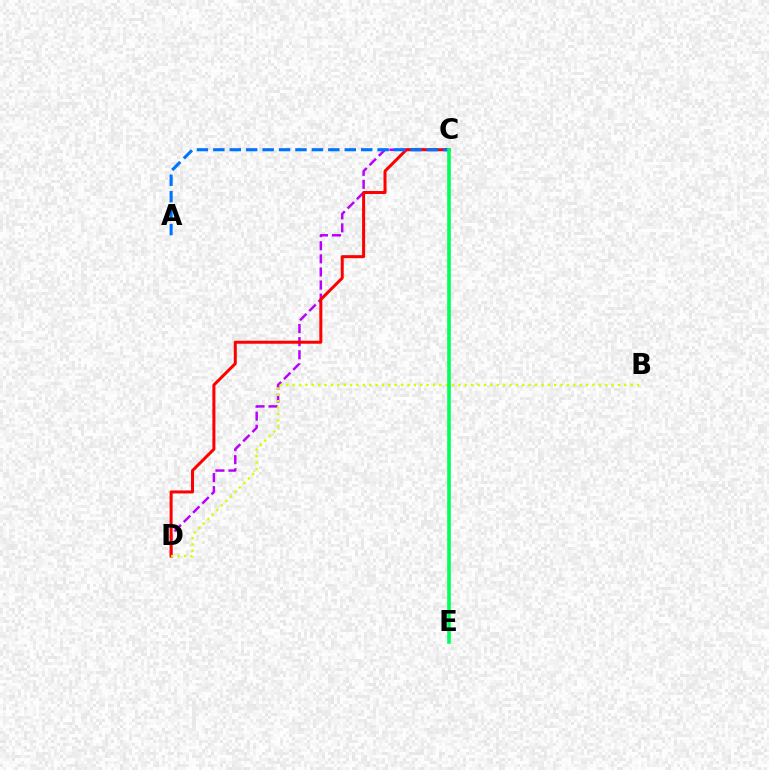{('C', 'D'): [{'color': '#b900ff', 'line_style': 'dashed', 'thickness': 1.78}, {'color': '#ff0000', 'line_style': 'solid', 'thickness': 2.17}], ('B', 'D'): [{'color': '#d1ff00', 'line_style': 'dotted', 'thickness': 1.73}], ('A', 'C'): [{'color': '#0074ff', 'line_style': 'dashed', 'thickness': 2.23}], ('C', 'E'): [{'color': '#00ff5c', 'line_style': 'solid', 'thickness': 2.6}]}